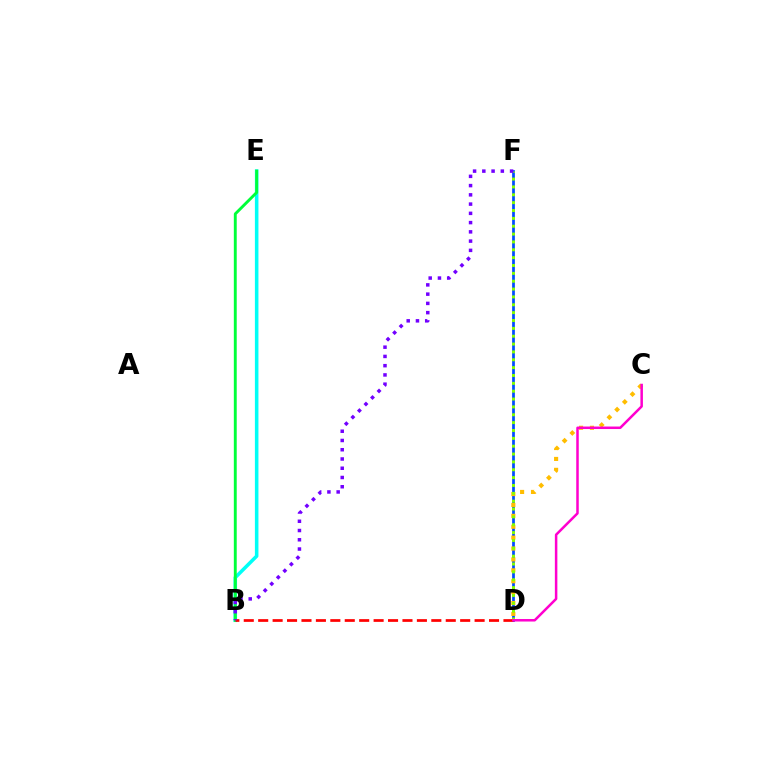{('D', 'F'): [{'color': '#004bff', 'line_style': 'solid', 'thickness': 1.98}, {'color': '#84ff00', 'line_style': 'dotted', 'thickness': 2.13}], ('B', 'E'): [{'color': '#00fff6', 'line_style': 'solid', 'thickness': 2.55}, {'color': '#00ff39', 'line_style': 'solid', 'thickness': 2.09}], ('C', 'D'): [{'color': '#ffbd00', 'line_style': 'dotted', 'thickness': 2.96}, {'color': '#ff00cf', 'line_style': 'solid', 'thickness': 1.81}], ('B', 'D'): [{'color': '#ff0000', 'line_style': 'dashed', 'thickness': 1.96}], ('B', 'F'): [{'color': '#7200ff', 'line_style': 'dotted', 'thickness': 2.51}]}